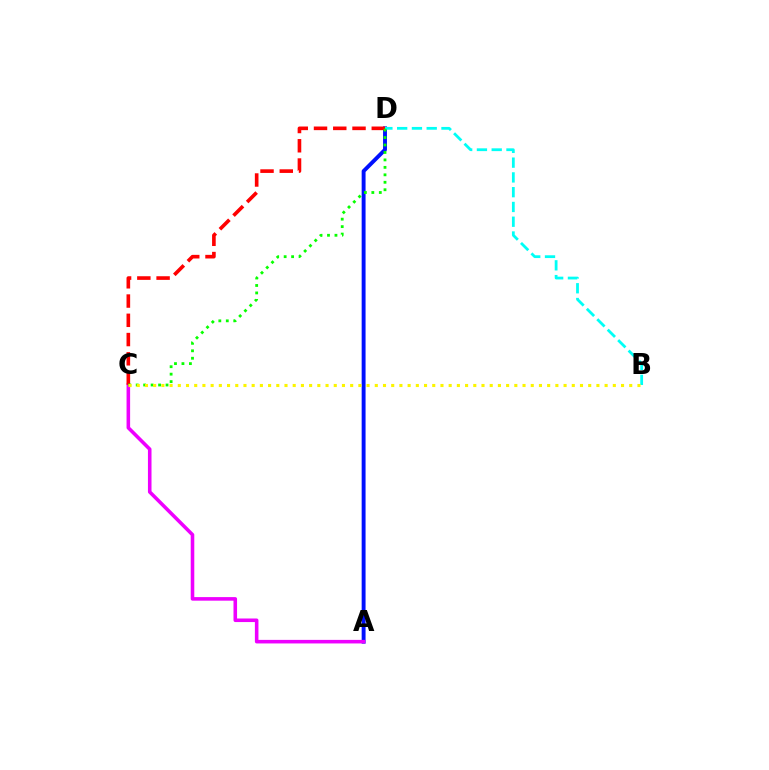{('A', 'D'): [{'color': '#0010ff', 'line_style': 'solid', 'thickness': 2.81}], ('B', 'D'): [{'color': '#00fff6', 'line_style': 'dashed', 'thickness': 2.01}], ('A', 'C'): [{'color': '#ee00ff', 'line_style': 'solid', 'thickness': 2.57}], ('C', 'D'): [{'color': '#ff0000', 'line_style': 'dashed', 'thickness': 2.62}, {'color': '#08ff00', 'line_style': 'dotted', 'thickness': 2.03}], ('B', 'C'): [{'color': '#fcf500', 'line_style': 'dotted', 'thickness': 2.23}]}